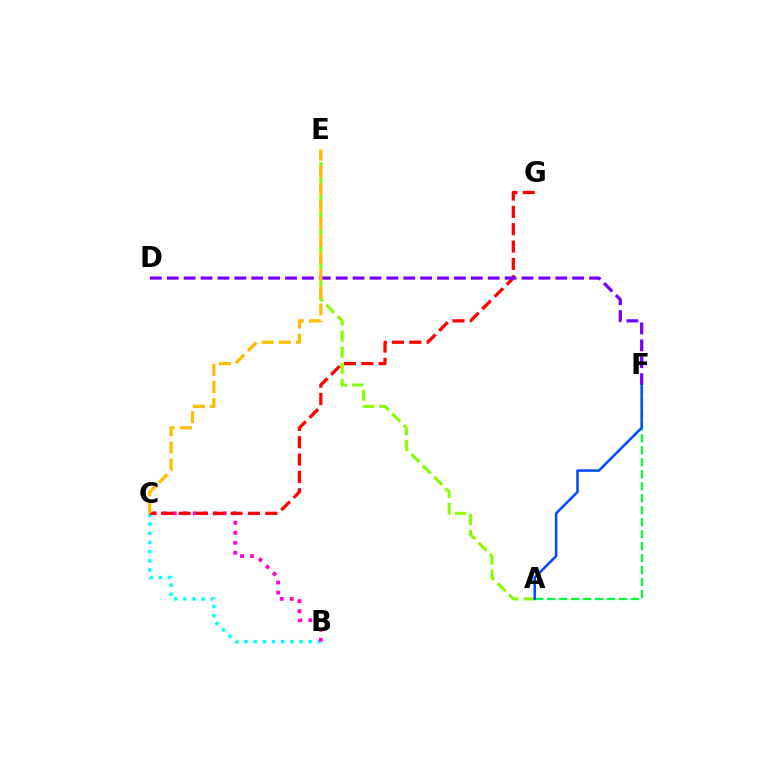{('B', 'C'): [{'color': '#00fff6', 'line_style': 'dotted', 'thickness': 2.49}, {'color': '#ff00cf', 'line_style': 'dotted', 'thickness': 2.72}], ('A', 'E'): [{'color': '#84ff00', 'line_style': 'dashed', 'thickness': 2.19}], ('C', 'G'): [{'color': '#ff0000', 'line_style': 'dashed', 'thickness': 2.36}], ('D', 'F'): [{'color': '#7200ff', 'line_style': 'dashed', 'thickness': 2.29}], ('C', 'E'): [{'color': '#ffbd00', 'line_style': 'dashed', 'thickness': 2.34}], ('A', 'F'): [{'color': '#00ff39', 'line_style': 'dashed', 'thickness': 1.63}, {'color': '#004bff', 'line_style': 'solid', 'thickness': 1.81}]}